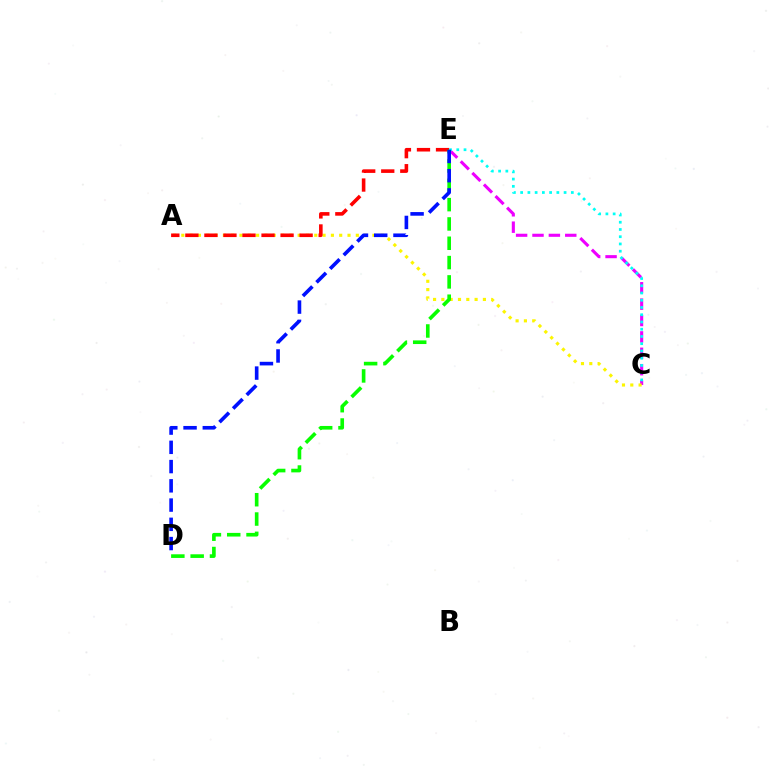{('C', 'E'): [{'color': '#ee00ff', 'line_style': 'dashed', 'thickness': 2.23}, {'color': '#00fff6', 'line_style': 'dotted', 'thickness': 1.97}], ('A', 'C'): [{'color': '#fcf500', 'line_style': 'dotted', 'thickness': 2.26}], ('A', 'E'): [{'color': '#ff0000', 'line_style': 'dashed', 'thickness': 2.59}], ('D', 'E'): [{'color': '#08ff00', 'line_style': 'dashed', 'thickness': 2.62}, {'color': '#0010ff', 'line_style': 'dashed', 'thickness': 2.62}]}